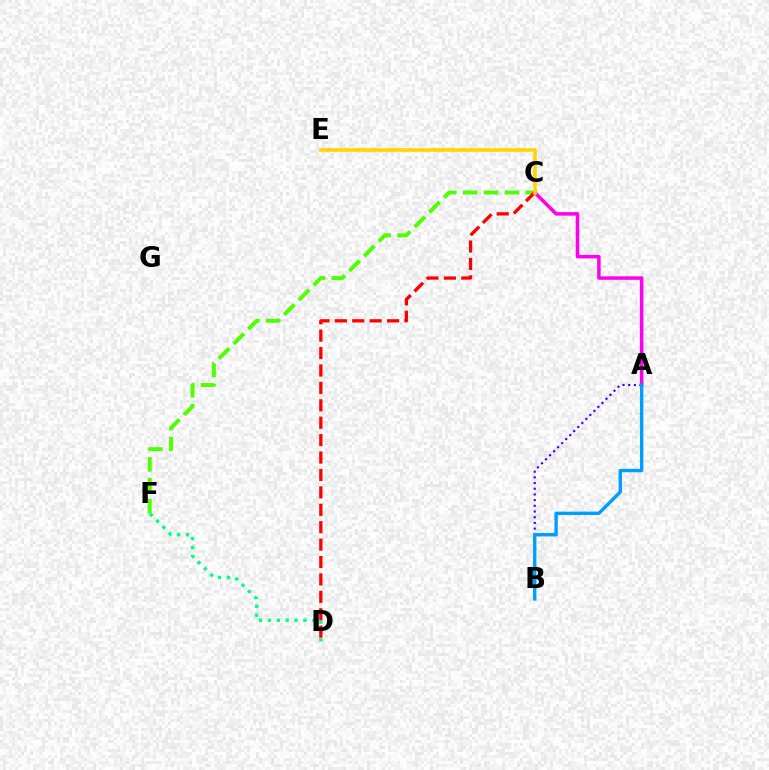{('A', 'B'): [{'color': '#3700ff', 'line_style': 'dotted', 'thickness': 1.55}, {'color': '#009eff', 'line_style': 'solid', 'thickness': 2.42}], ('C', 'F'): [{'color': '#4fff00', 'line_style': 'dashed', 'thickness': 2.83}], ('A', 'C'): [{'color': '#ff00ed', 'line_style': 'solid', 'thickness': 2.53}], ('D', 'F'): [{'color': '#00ff86', 'line_style': 'dotted', 'thickness': 2.42}], ('C', 'D'): [{'color': '#ff0000', 'line_style': 'dashed', 'thickness': 2.37}], ('C', 'E'): [{'color': '#ffd500', 'line_style': 'solid', 'thickness': 2.59}]}